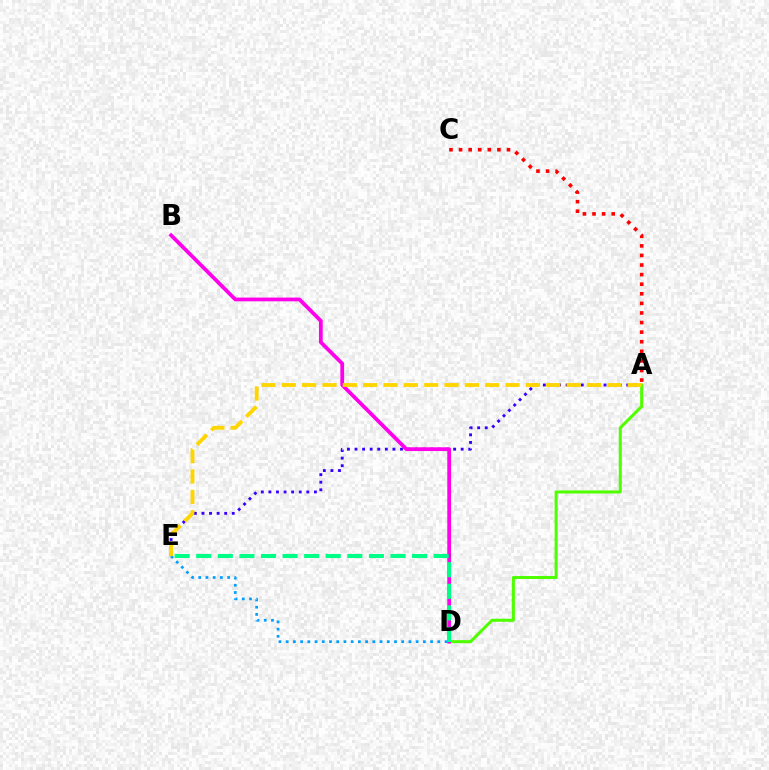{('A', 'C'): [{'color': '#ff0000', 'line_style': 'dotted', 'thickness': 2.6}], ('A', 'E'): [{'color': '#3700ff', 'line_style': 'dotted', 'thickness': 2.06}, {'color': '#ffd500', 'line_style': 'dashed', 'thickness': 2.76}], ('A', 'D'): [{'color': '#4fff00', 'line_style': 'solid', 'thickness': 2.19}], ('B', 'D'): [{'color': '#ff00ed', 'line_style': 'solid', 'thickness': 2.7}], ('D', 'E'): [{'color': '#00ff86', 'line_style': 'dashed', 'thickness': 2.93}, {'color': '#009eff', 'line_style': 'dotted', 'thickness': 1.96}]}